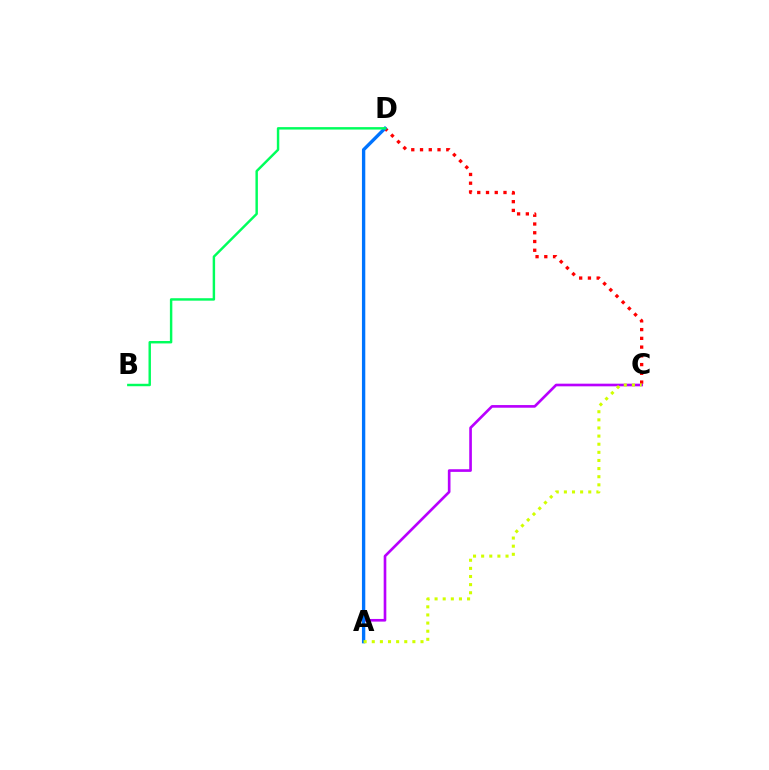{('A', 'C'): [{'color': '#b900ff', 'line_style': 'solid', 'thickness': 1.91}, {'color': '#d1ff00', 'line_style': 'dotted', 'thickness': 2.21}], ('C', 'D'): [{'color': '#ff0000', 'line_style': 'dotted', 'thickness': 2.38}], ('A', 'D'): [{'color': '#0074ff', 'line_style': 'solid', 'thickness': 2.41}], ('B', 'D'): [{'color': '#00ff5c', 'line_style': 'solid', 'thickness': 1.76}]}